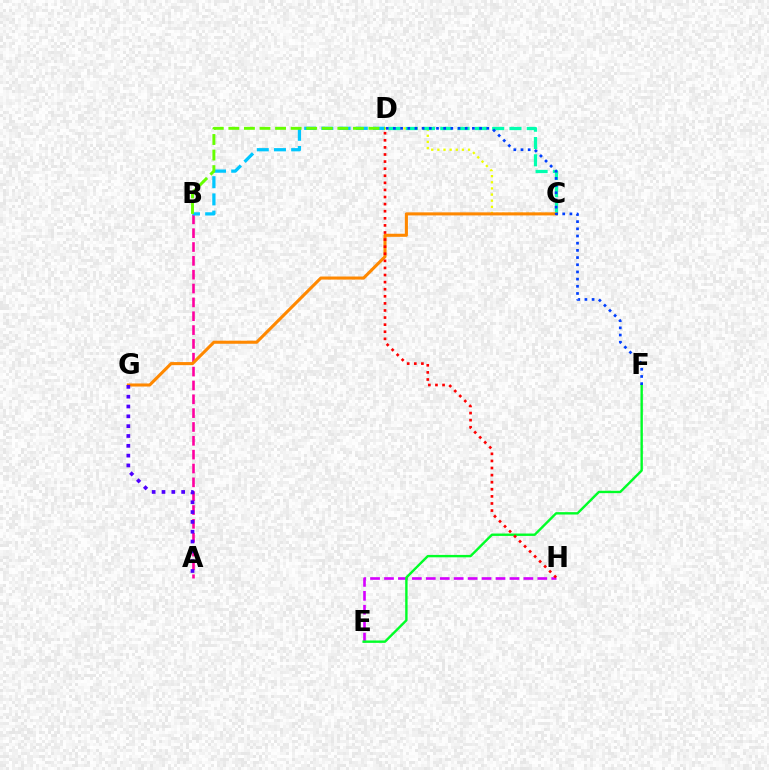{('C', 'D'): [{'color': '#eeff00', 'line_style': 'dotted', 'thickness': 1.67}, {'color': '#00ffaf', 'line_style': 'dashed', 'thickness': 2.35}], ('A', 'B'): [{'color': '#ff00a0', 'line_style': 'dashed', 'thickness': 1.88}], ('E', 'H'): [{'color': '#d600ff', 'line_style': 'dashed', 'thickness': 1.89}], ('C', 'G'): [{'color': '#ff8800', 'line_style': 'solid', 'thickness': 2.21}], ('E', 'F'): [{'color': '#00ff27', 'line_style': 'solid', 'thickness': 1.72}], ('B', 'D'): [{'color': '#00c7ff', 'line_style': 'dashed', 'thickness': 2.34}, {'color': '#66ff00', 'line_style': 'dashed', 'thickness': 2.11}], ('D', 'H'): [{'color': '#ff0000', 'line_style': 'dotted', 'thickness': 1.93}], ('A', 'G'): [{'color': '#4f00ff', 'line_style': 'dotted', 'thickness': 2.67}], ('D', 'F'): [{'color': '#003fff', 'line_style': 'dotted', 'thickness': 1.95}]}